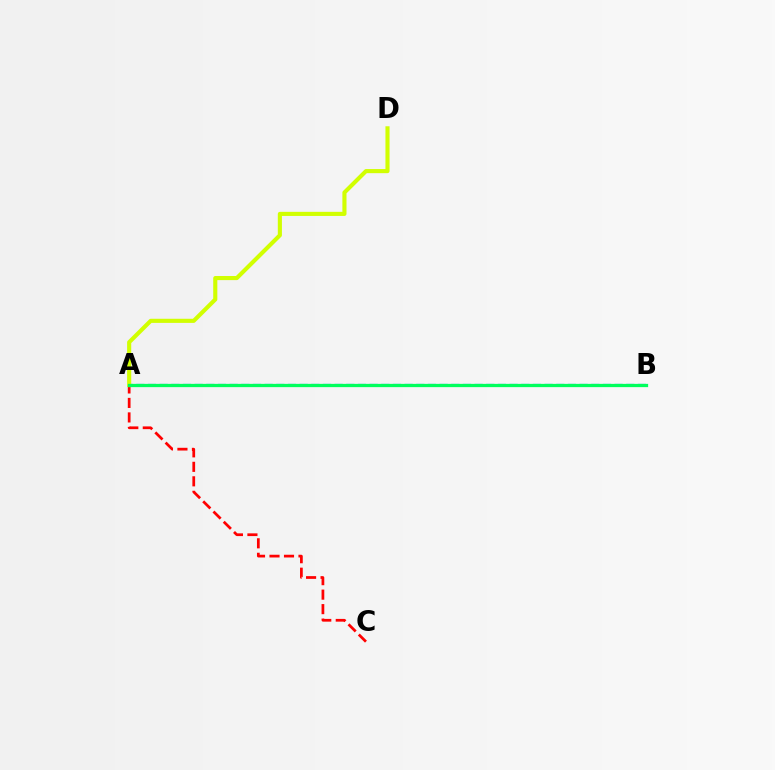{('A', 'B'): [{'color': '#0074ff', 'line_style': 'dashed', 'thickness': 1.58}, {'color': '#b900ff', 'line_style': 'dashed', 'thickness': 2.14}, {'color': '#00ff5c', 'line_style': 'solid', 'thickness': 2.35}], ('A', 'C'): [{'color': '#ff0000', 'line_style': 'dashed', 'thickness': 1.97}], ('A', 'D'): [{'color': '#d1ff00', 'line_style': 'solid', 'thickness': 2.96}]}